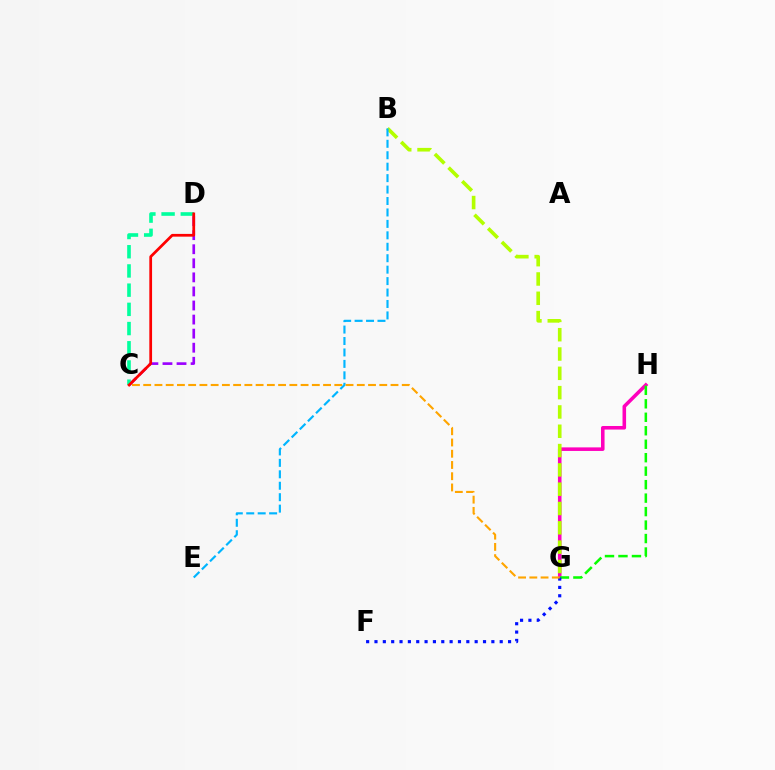{('G', 'H'): [{'color': '#ff00bd', 'line_style': 'solid', 'thickness': 2.57}, {'color': '#08ff00', 'line_style': 'dashed', 'thickness': 1.83}], ('C', 'D'): [{'color': '#9b00ff', 'line_style': 'dashed', 'thickness': 1.91}, {'color': '#00ff9d', 'line_style': 'dashed', 'thickness': 2.61}, {'color': '#ff0000', 'line_style': 'solid', 'thickness': 1.97}], ('F', 'G'): [{'color': '#0010ff', 'line_style': 'dotted', 'thickness': 2.27}], ('B', 'G'): [{'color': '#b3ff00', 'line_style': 'dashed', 'thickness': 2.62}], ('B', 'E'): [{'color': '#00b5ff', 'line_style': 'dashed', 'thickness': 1.55}], ('C', 'G'): [{'color': '#ffa500', 'line_style': 'dashed', 'thickness': 1.53}]}